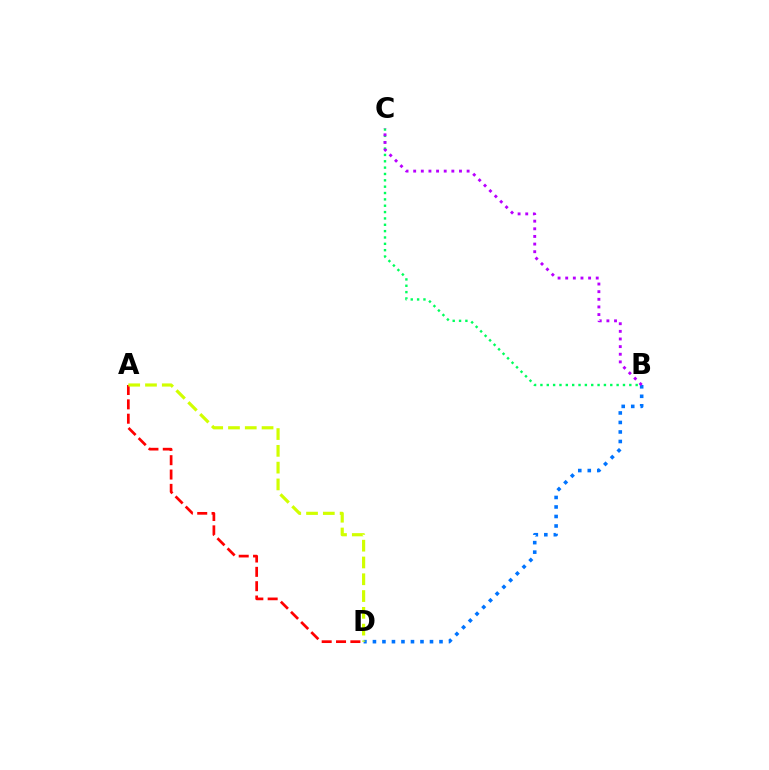{('B', 'D'): [{'color': '#0074ff', 'line_style': 'dotted', 'thickness': 2.58}], ('A', 'D'): [{'color': '#ff0000', 'line_style': 'dashed', 'thickness': 1.95}, {'color': '#d1ff00', 'line_style': 'dashed', 'thickness': 2.28}], ('B', 'C'): [{'color': '#00ff5c', 'line_style': 'dotted', 'thickness': 1.73}, {'color': '#b900ff', 'line_style': 'dotted', 'thickness': 2.07}]}